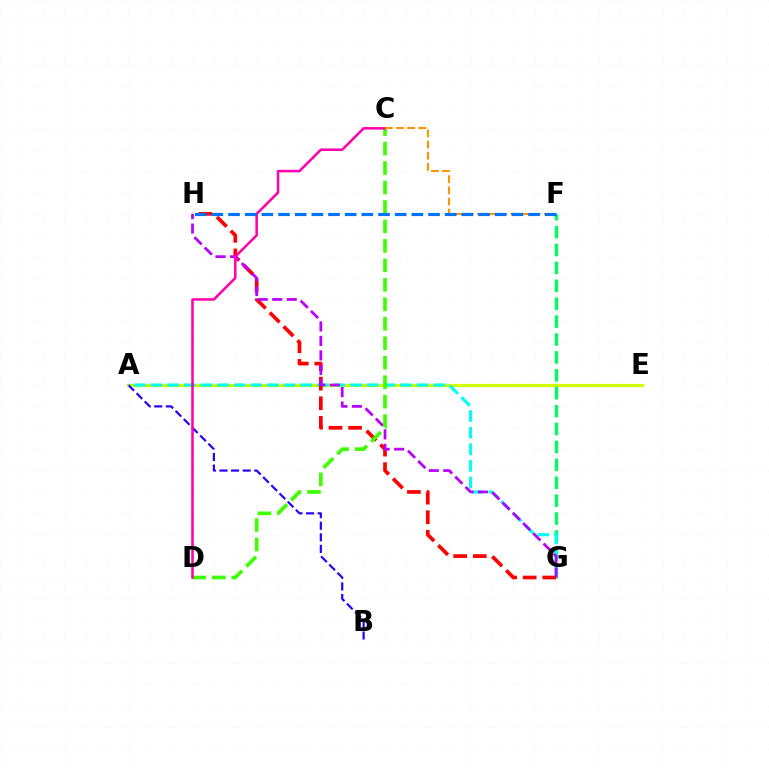{('A', 'E'): [{'color': '#d1ff00', 'line_style': 'solid', 'thickness': 2.29}], ('F', 'G'): [{'color': '#00ff5c', 'line_style': 'dashed', 'thickness': 2.43}], ('A', 'B'): [{'color': '#2500ff', 'line_style': 'dashed', 'thickness': 1.57}], ('A', 'G'): [{'color': '#00fff6', 'line_style': 'dashed', 'thickness': 2.26}], ('G', 'H'): [{'color': '#ff0000', 'line_style': 'dashed', 'thickness': 2.66}, {'color': '#b900ff', 'line_style': 'dashed', 'thickness': 1.97}], ('C', 'D'): [{'color': '#3dff00', 'line_style': 'dashed', 'thickness': 2.64}, {'color': '#ff00ac', 'line_style': 'solid', 'thickness': 1.82}], ('C', 'F'): [{'color': '#ff9400', 'line_style': 'dashed', 'thickness': 1.51}], ('F', 'H'): [{'color': '#0074ff', 'line_style': 'dashed', 'thickness': 2.26}]}